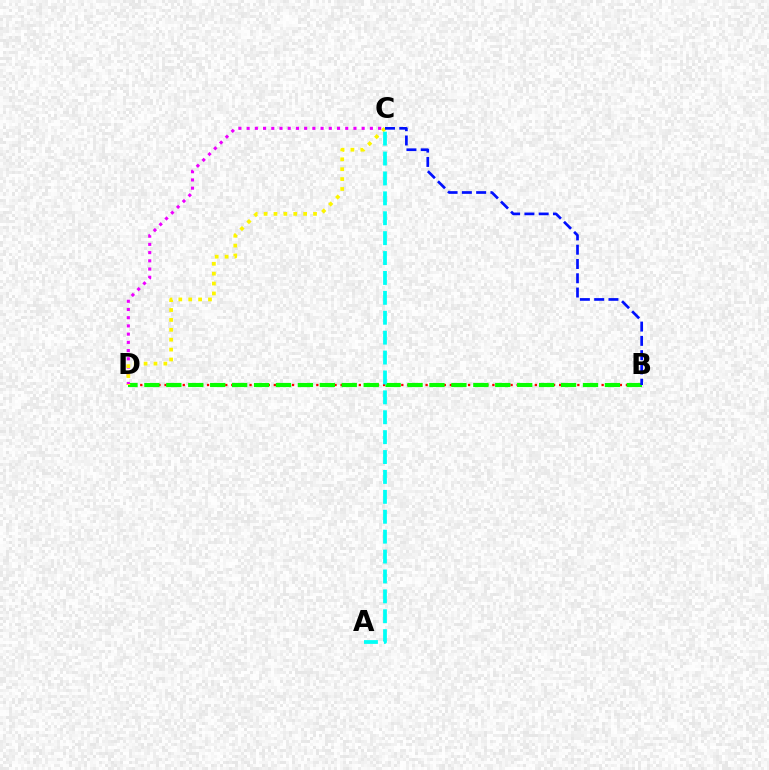{('B', 'D'): [{'color': '#ff0000', 'line_style': 'dotted', 'thickness': 1.65}, {'color': '#08ff00', 'line_style': 'dashed', 'thickness': 2.98}], ('C', 'D'): [{'color': '#ee00ff', 'line_style': 'dotted', 'thickness': 2.23}, {'color': '#fcf500', 'line_style': 'dotted', 'thickness': 2.69}], ('B', 'C'): [{'color': '#0010ff', 'line_style': 'dashed', 'thickness': 1.94}], ('A', 'C'): [{'color': '#00fff6', 'line_style': 'dashed', 'thickness': 2.7}]}